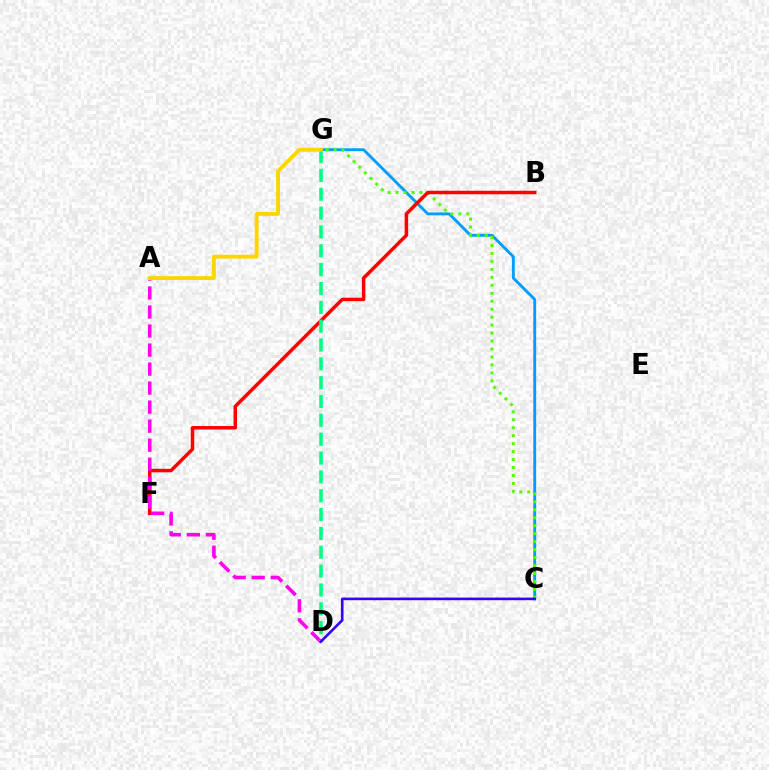{('C', 'G'): [{'color': '#009eff', 'line_style': 'solid', 'thickness': 2.08}, {'color': '#4fff00', 'line_style': 'dotted', 'thickness': 2.16}], ('B', 'F'): [{'color': '#ff0000', 'line_style': 'solid', 'thickness': 2.52}], ('A', 'D'): [{'color': '#ff00ed', 'line_style': 'dashed', 'thickness': 2.58}], ('D', 'G'): [{'color': '#00ff86', 'line_style': 'dashed', 'thickness': 2.56}], ('C', 'D'): [{'color': '#3700ff', 'line_style': 'solid', 'thickness': 1.89}], ('A', 'G'): [{'color': '#ffd500', 'line_style': 'solid', 'thickness': 2.78}]}